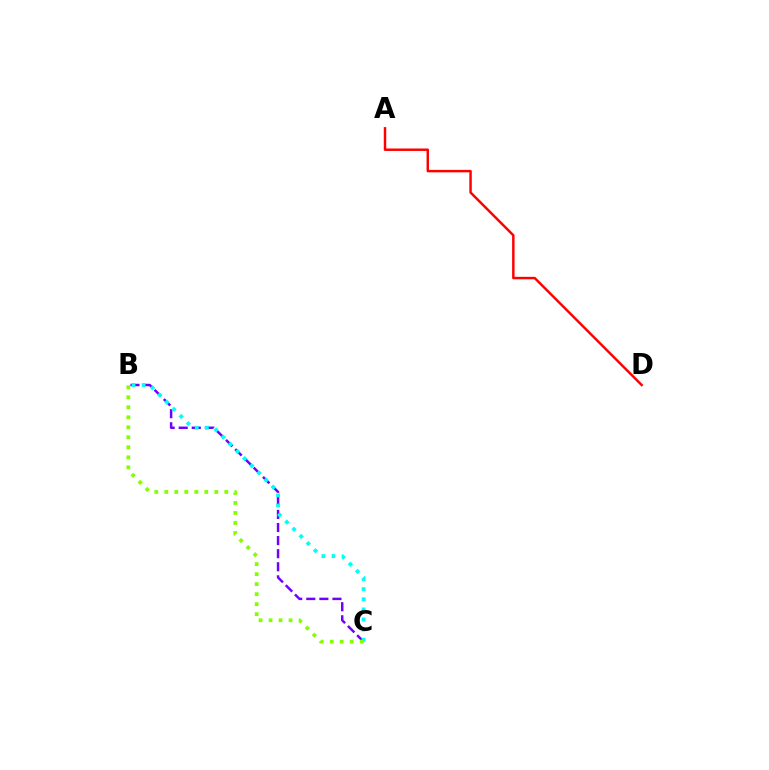{('A', 'D'): [{'color': '#ff0000', 'line_style': 'solid', 'thickness': 1.77}], ('B', 'C'): [{'color': '#7200ff', 'line_style': 'dashed', 'thickness': 1.78}, {'color': '#00fff6', 'line_style': 'dotted', 'thickness': 2.75}, {'color': '#84ff00', 'line_style': 'dotted', 'thickness': 2.72}]}